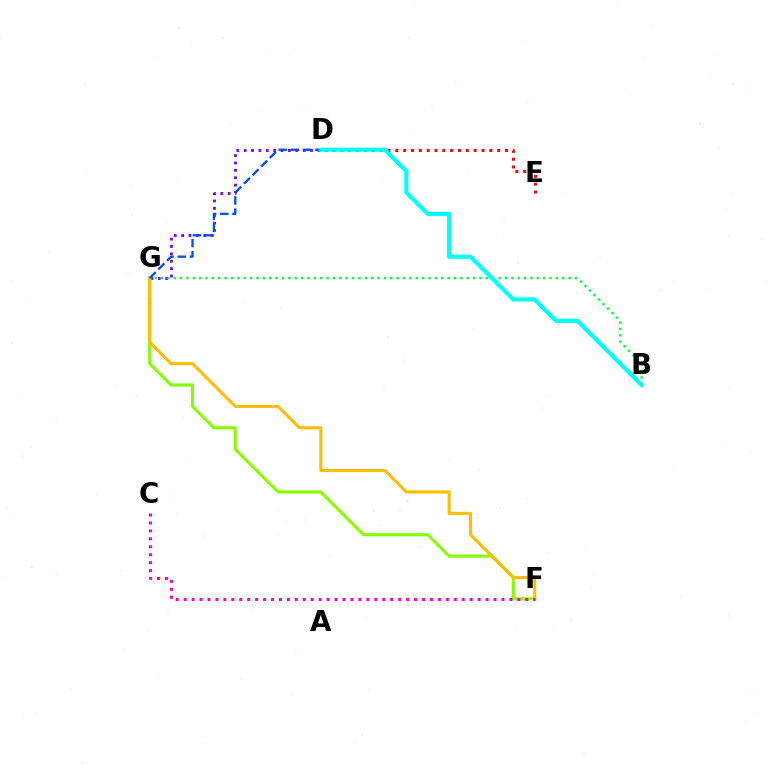{('D', 'G'): [{'color': '#7200ff', 'line_style': 'dotted', 'thickness': 2.0}, {'color': '#004bff', 'line_style': 'dashed', 'thickness': 1.66}], ('B', 'G'): [{'color': '#00ff39', 'line_style': 'dotted', 'thickness': 1.73}], ('F', 'G'): [{'color': '#84ff00', 'line_style': 'solid', 'thickness': 2.23}, {'color': '#ffbd00', 'line_style': 'solid', 'thickness': 2.21}], ('D', 'E'): [{'color': '#ff0000', 'line_style': 'dotted', 'thickness': 2.13}], ('B', 'D'): [{'color': '#00fff6', 'line_style': 'solid', 'thickness': 3.0}], ('C', 'F'): [{'color': '#ff00cf', 'line_style': 'dotted', 'thickness': 2.16}]}